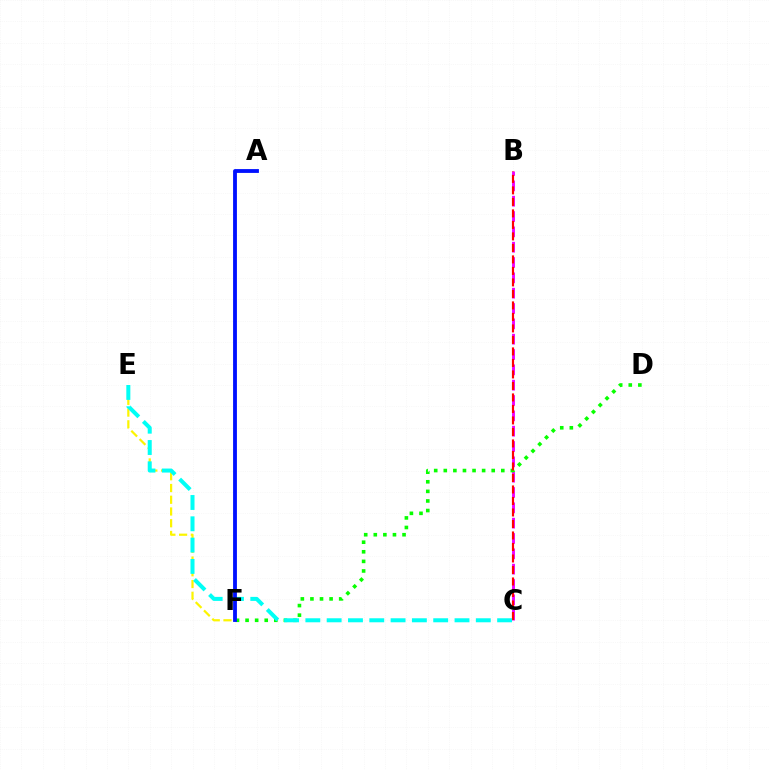{('B', 'C'): [{'color': '#ee00ff', 'line_style': 'dashed', 'thickness': 2.08}, {'color': '#ff0000', 'line_style': 'dashed', 'thickness': 1.56}], ('D', 'F'): [{'color': '#08ff00', 'line_style': 'dotted', 'thickness': 2.6}], ('E', 'F'): [{'color': '#fcf500', 'line_style': 'dashed', 'thickness': 1.6}], ('C', 'E'): [{'color': '#00fff6', 'line_style': 'dashed', 'thickness': 2.89}], ('A', 'F'): [{'color': '#0010ff', 'line_style': 'solid', 'thickness': 2.75}]}